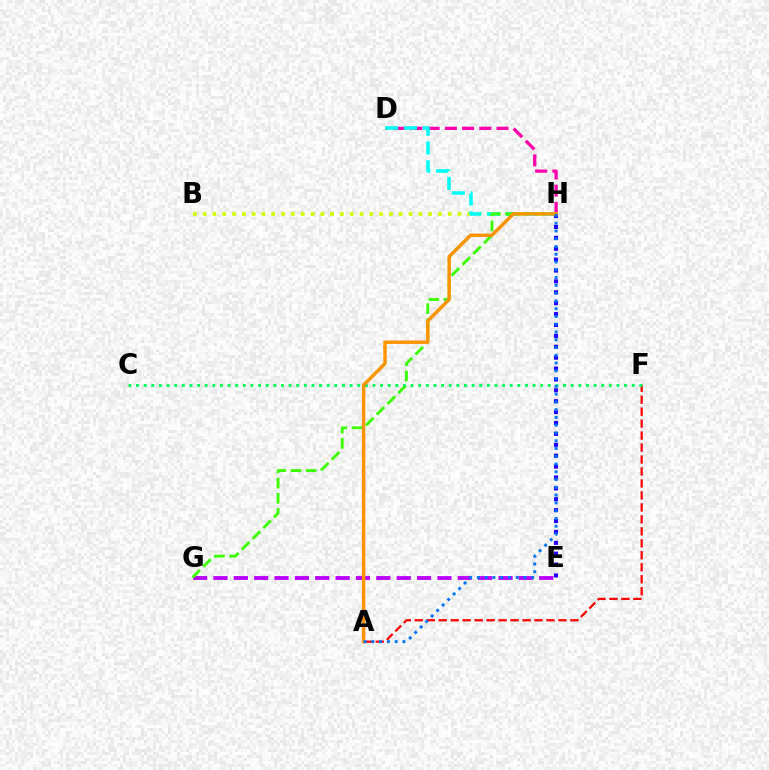{('A', 'F'): [{'color': '#ff0000', 'line_style': 'dashed', 'thickness': 1.63}], ('B', 'H'): [{'color': '#d1ff00', 'line_style': 'dotted', 'thickness': 2.66}], ('D', 'H'): [{'color': '#ff00ac', 'line_style': 'dashed', 'thickness': 2.34}, {'color': '#00fff6', 'line_style': 'dashed', 'thickness': 2.56}], ('E', 'G'): [{'color': '#b900ff', 'line_style': 'dashed', 'thickness': 2.77}], ('E', 'H'): [{'color': '#2500ff', 'line_style': 'dotted', 'thickness': 2.96}], ('G', 'H'): [{'color': '#3dff00', 'line_style': 'dashed', 'thickness': 2.07}], ('C', 'F'): [{'color': '#00ff5c', 'line_style': 'dotted', 'thickness': 2.07}], ('A', 'H'): [{'color': '#ff9400', 'line_style': 'solid', 'thickness': 2.49}, {'color': '#0074ff', 'line_style': 'dotted', 'thickness': 2.11}]}